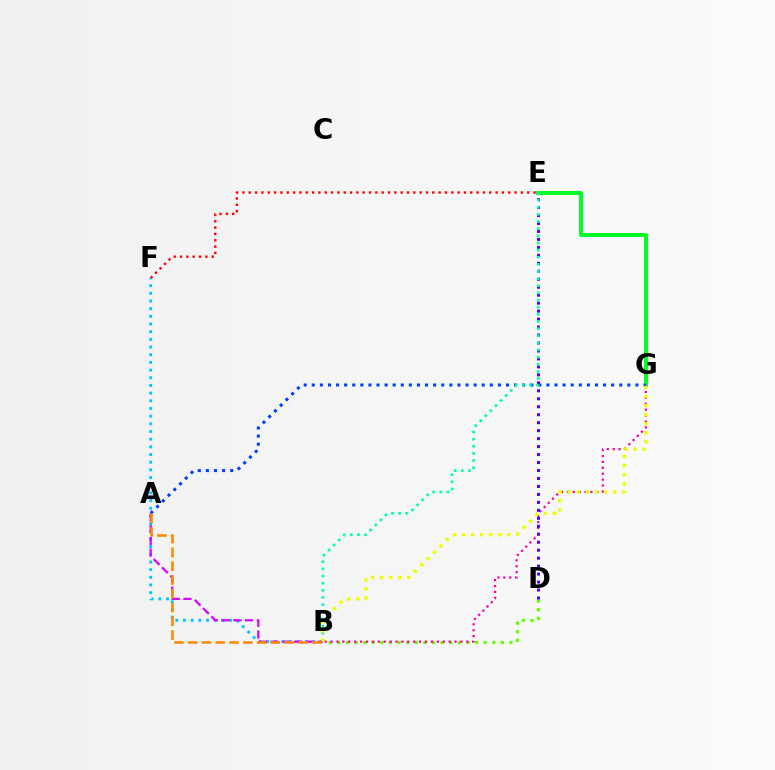{('B', 'D'): [{'color': '#66ff00', 'line_style': 'dotted', 'thickness': 2.34}], ('E', 'G'): [{'color': '#00ff27', 'line_style': 'solid', 'thickness': 2.88}], ('E', 'F'): [{'color': '#ff0000', 'line_style': 'dotted', 'thickness': 1.72}], ('B', 'G'): [{'color': '#ff00a0', 'line_style': 'dotted', 'thickness': 1.6}, {'color': '#eeff00', 'line_style': 'dotted', 'thickness': 2.46}], ('D', 'E'): [{'color': '#4f00ff', 'line_style': 'dotted', 'thickness': 2.17}], ('B', 'F'): [{'color': '#00c7ff', 'line_style': 'dotted', 'thickness': 2.09}], ('A', 'B'): [{'color': '#d600ff', 'line_style': 'dashed', 'thickness': 1.59}, {'color': '#ff8800', 'line_style': 'dashed', 'thickness': 1.87}], ('A', 'G'): [{'color': '#003fff', 'line_style': 'dotted', 'thickness': 2.2}], ('B', 'E'): [{'color': '#00ffaf', 'line_style': 'dotted', 'thickness': 1.94}]}